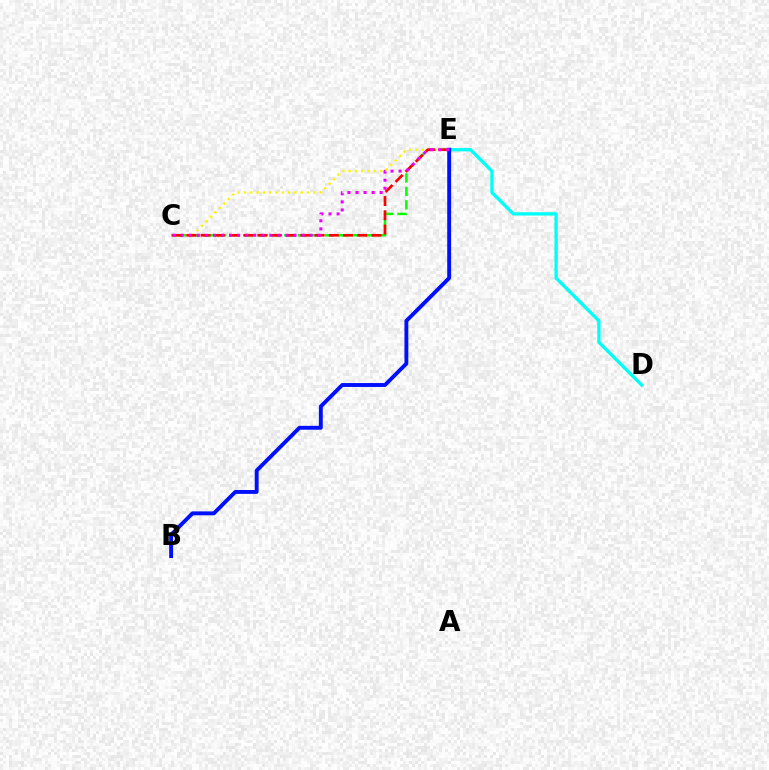{('C', 'E'): [{'color': '#fcf500', 'line_style': 'dotted', 'thickness': 1.71}, {'color': '#08ff00', 'line_style': 'dashed', 'thickness': 1.83}, {'color': '#ff0000', 'line_style': 'dashed', 'thickness': 1.93}, {'color': '#ee00ff', 'line_style': 'dotted', 'thickness': 2.19}], ('D', 'E'): [{'color': '#00fff6', 'line_style': 'solid', 'thickness': 2.39}], ('B', 'E'): [{'color': '#0010ff', 'line_style': 'solid', 'thickness': 2.8}]}